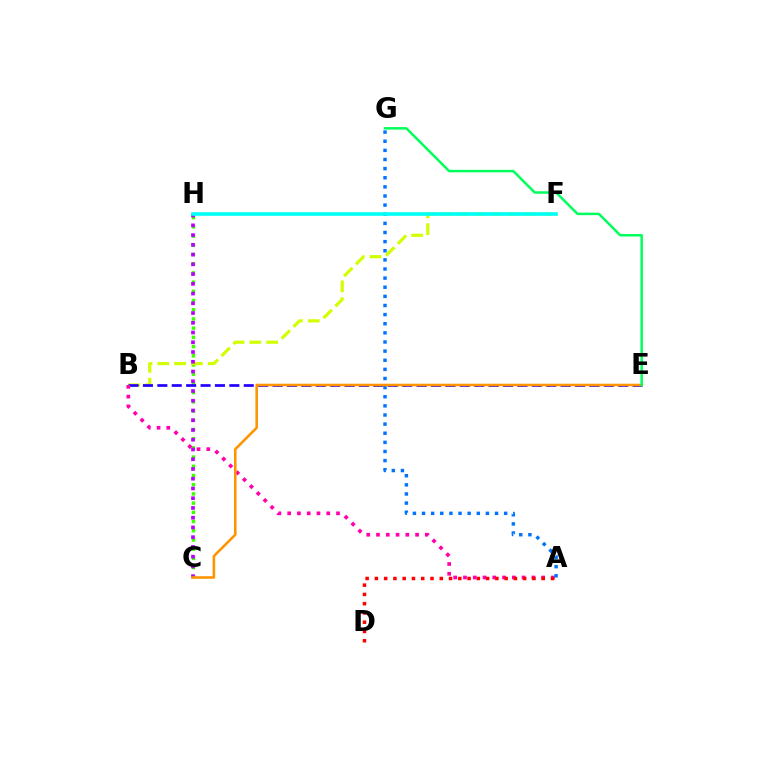{('C', 'H'): [{'color': '#3dff00', 'line_style': 'dotted', 'thickness': 2.5}, {'color': '#b900ff', 'line_style': 'dotted', 'thickness': 2.65}], ('B', 'F'): [{'color': '#d1ff00', 'line_style': 'dashed', 'thickness': 2.28}], ('B', 'E'): [{'color': '#2500ff', 'line_style': 'dashed', 'thickness': 1.96}], ('A', 'B'): [{'color': '#ff00ac', 'line_style': 'dotted', 'thickness': 2.65}], ('A', 'G'): [{'color': '#0074ff', 'line_style': 'dotted', 'thickness': 2.48}], ('C', 'E'): [{'color': '#ff9400', 'line_style': 'solid', 'thickness': 1.85}], ('F', 'H'): [{'color': '#00fff6', 'line_style': 'solid', 'thickness': 2.62}], ('A', 'D'): [{'color': '#ff0000', 'line_style': 'dotted', 'thickness': 2.52}], ('E', 'G'): [{'color': '#00ff5c', 'line_style': 'solid', 'thickness': 1.79}]}